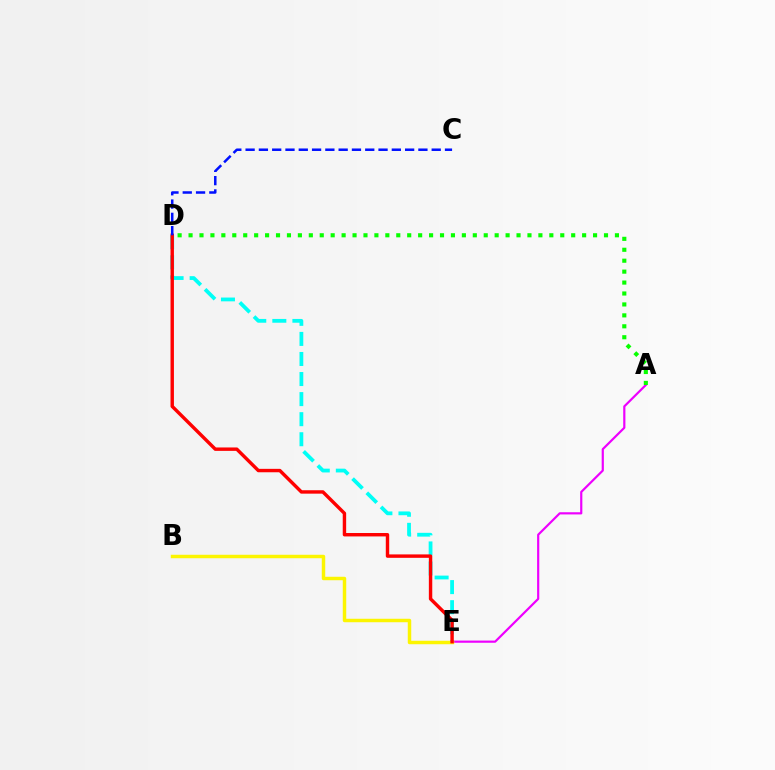{('D', 'E'): [{'color': '#00fff6', 'line_style': 'dashed', 'thickness': 2.73}, {'color': '#ff0000', 'line_style': 'solid', 'thickness': 2.46}], ('A', 'E'): [{'color': '#ee00ff', 'line_style': 'solid', 'thickness': 1.57}], ('A', 'D'): [{'color': '#08ff00', 'line_style': 'dotted', 'thickness': 2.97}], ('B', 'E'): [{'color': '#fcf500', 'line_style': 'solid', 'thickness': 2.5}], ('C', 'D'): [{'color': '#0010ff', 'line_style': 'dashed', 'thickness': 1.81}]}